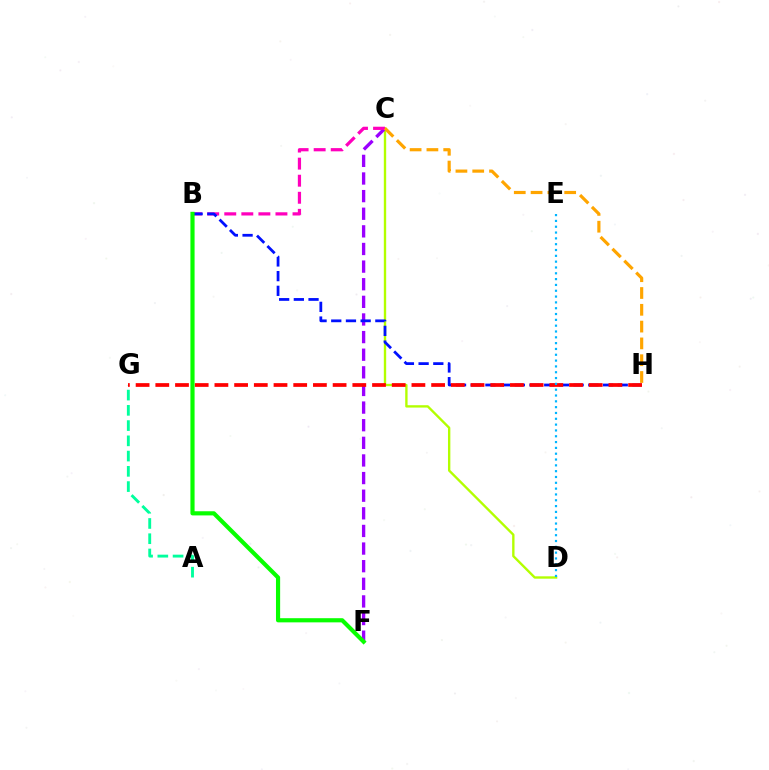{('C', 'D'): [{'color': '#b3ff00', 'line_style': 'solid', 'thickness': 1.7}], ('C', 'F'): [{'color': '#9b00ff', 'line_style': 'dashed', 'thickness': 2.39}], ('B', 'C'): [{'color': '#ff00bd', 'line_style': 'dashed', 'thickness': 2.32}], ('A', 'G'): [{'color': '#00ff9d', 'line_style': 'dashed', 'thickness': 2.07}], ('C', 'H'): [{'color': '#ffa500', 'line_style': 'dashed', 'thickness': 2.28}], ('B', 'H'): [{'color': '#0010ff', 'line_style': 'dashed', 'thickness': 2.0}], ('G', 'H'): [{'color': '#ff0000', 'line_style': 'dashed', 'thickness': 2.68}], ('D', 'E'): [{'color': '#00b5ff', 'line_style': 'dotted', 'thickness': 1.58}], ('B', 'F'): [{'color': '#08ff00', 'line_style': 'solid', 'thickness': 3.0}]}